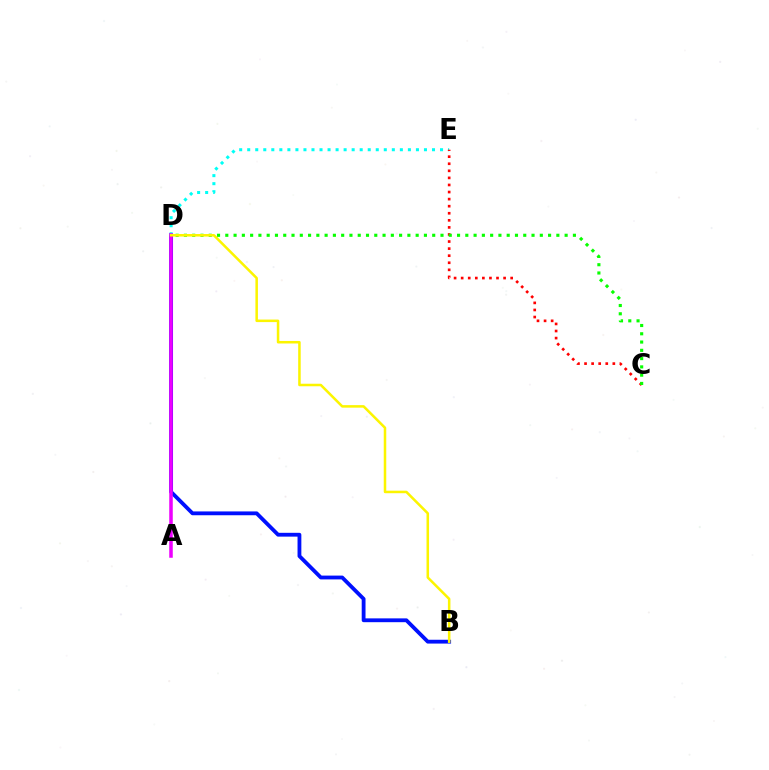{('B', 'D'): [{'color': '#0010ff', 'line_style': 'solid', 'thickness': 2.75}, {'color': '#fcf500', 'line_style': 'solid', 'thickness': 1.82}], ('D', 'E'): [{'color': '#00fff6', 'line_style': 'dotted', 'thickness': 2.18}], ('C', 'E'): [{'color': '#ff0000', 'line_style': 'dotted', 'thickness': 1.92}], ('A', 'D'): [{'color': '#ee00ff', 'line_style': 'solid', 'thickness': 2.54}], ('C', 'D'): [{'color': '#08ff00', 'line_style': 'dotted', 'thickness': 2.25}]}